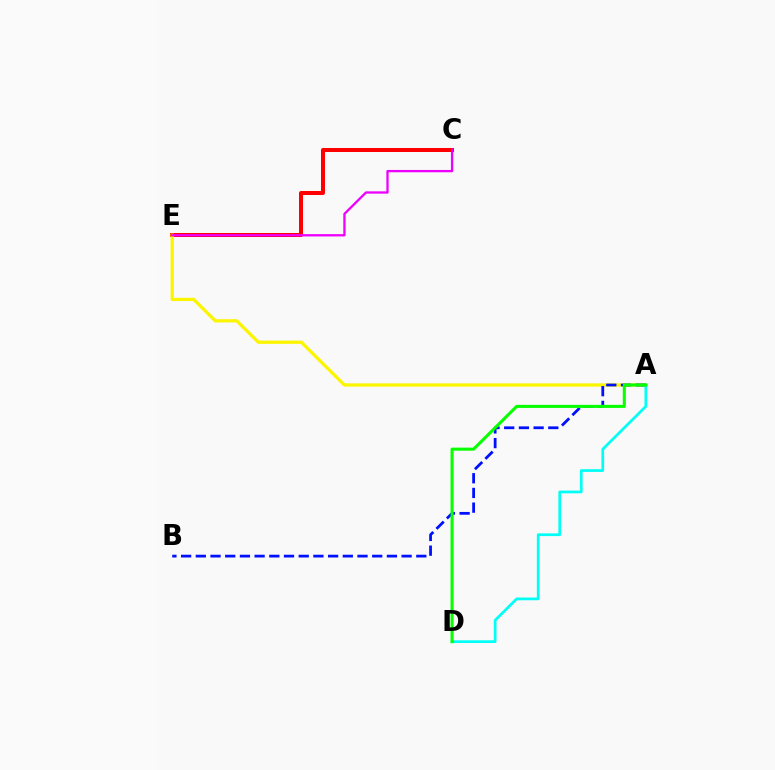{('C', 'E'): [{'color': '#ff0000', 'line_style': 'solid', 'thickness': 2.89}, {'color': '#ee00ff', 'line_style': 'solid', 'thickness': 1.66}], ('A', 'E'): [{'color': '#fcf500', 'line_style': 'solid', 'thickness': 2.36}], ('A', 'B'): [{'color': '#0010ff', 'line_style': 'dashed', 'thickness': 2.0}], ('A', 'D'): [{'color': '#00fff6', 'line_style': 'solid', 'thickness': 1.97}, {'color': '#08ff00', 'line_style': 'solid', 'thickness': 2.21}]}